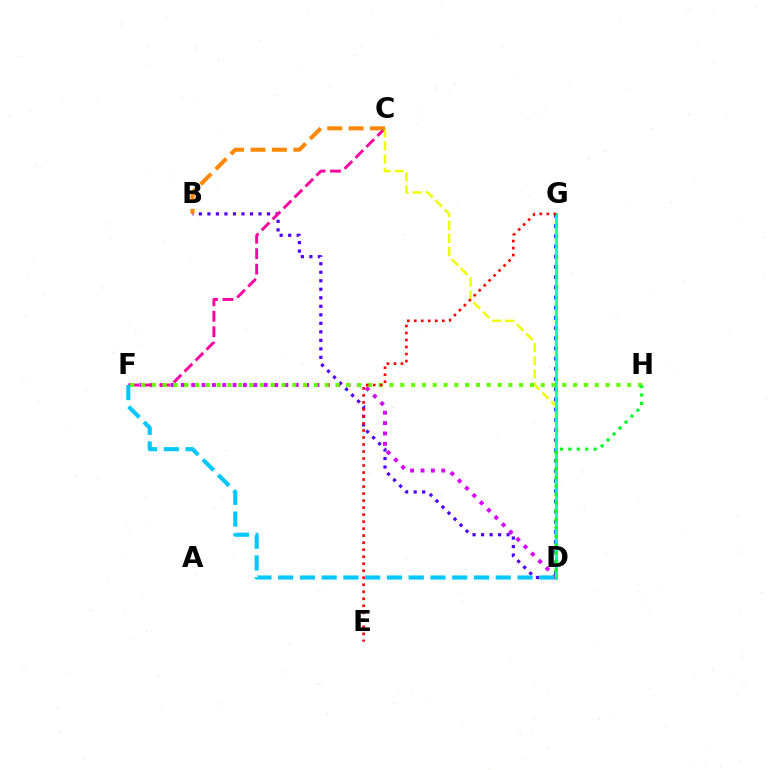{('B', 'D'): [{'color': '#4f00ff', 'line_style': 'dotted', 'thickness': 2.31}], ('D', 'F'): [{'color': '#d600ff', 'line_style': 'dotted', 'thickness': 2.81}, {'color': '#00c7ff', 'line_style': 'dashed', 'thickness': 2.96}], ('C', 'F'): [{'color': '#ff00a0', 'line_style': 'dashed', 'thickness': 2.1}], ('D', 'G'): [{'color': '#003fff', 'line_style': 'dotted', 'thickness': 2.77}, {'color': '#00ffaf', 'line_style': 'solid', 'thickness': 1.99}], ('C', 'D'): [{'color': '#eeff00', 'line_style': 'dashed', 'thickness': 1.78}], ('B', 'C'): [{'color': '#ff8800', 'line_style': 'dashed', 'thickness': 2.91}], ('F', 'H'): [{'color': '#66ff00', 'line_style': 'dotted', 'thickness': 2.94}], ('E', 'G'): [{'color': '#ff0000', 'line_style': 'dotted', 'thickness': 1.91}], ('D', 'H'): [{'color': '#00ff27', 'line_style': 'dotted', 'thickness': 2.28}]}